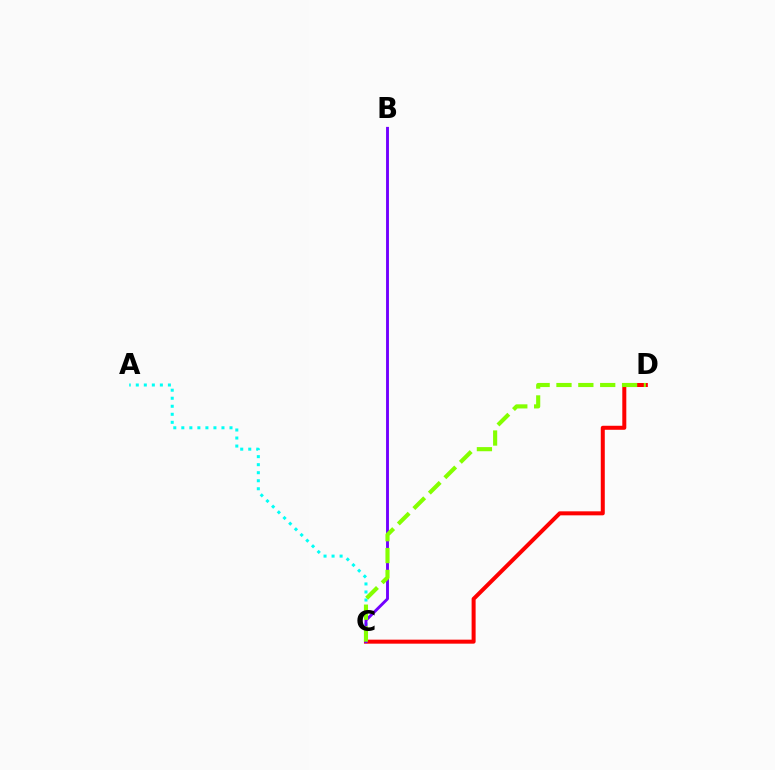{('A', 'C'): [{'color': '#00fff6', 'line_style': 'dotted', 'thickness': 2.18}], ('C', 'D'): [{'color': '#ff0000', 'line_style': 'solid', 'thickness': 2.88}, {'color': '#84ff00', 'line_style': 'dashed', 'thickness': 2.97}], ('B', 'C'): [{'color': '#7200ff', 'line_style': 'solid', 'thickness': 2.08}]}